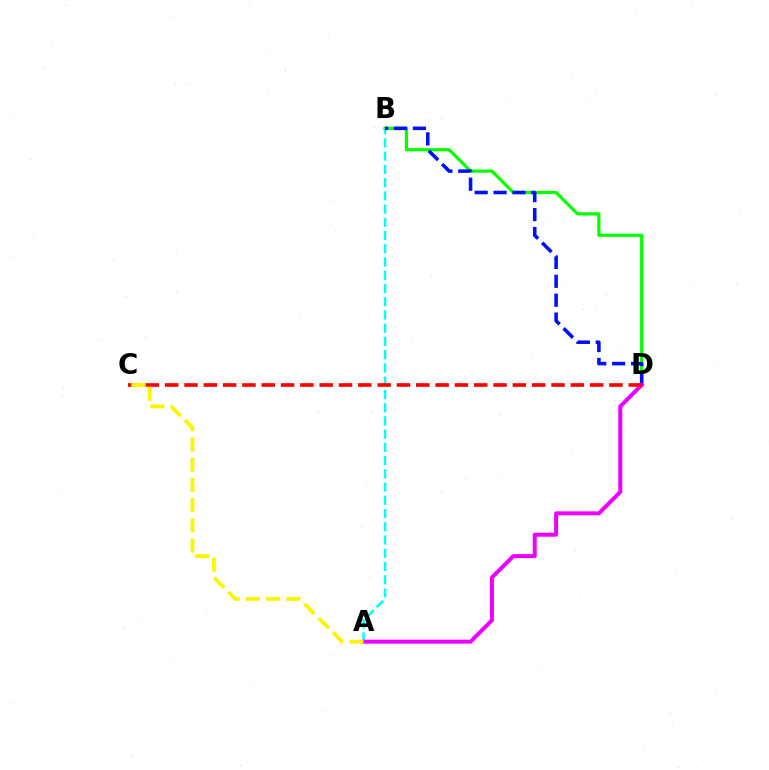{('B', 'D'): [{'color': '#08ff00', 'line_style': 'solid', 'thickness': 2.31}, {'color': '#0010ff', 'line_style': 'dashed', 'thickness': 2.57}], ('A', 'B'): [{'color': '#00fff6', 'line_style': 'dashed', 'thickness': 1.8}], ('A', 'D'): [{'color': '#ee00ff', 'line_style': 'solid', 'thickness': 2.87}], ('C', 'D'): [{'color': '#ff0000', 'line_style': 'dashed', 'thickness': 2.62}], ('A', 'C'): [{'color': '#fcf500', 'line_style': 'dashed', 'thickness': 2.75}]}